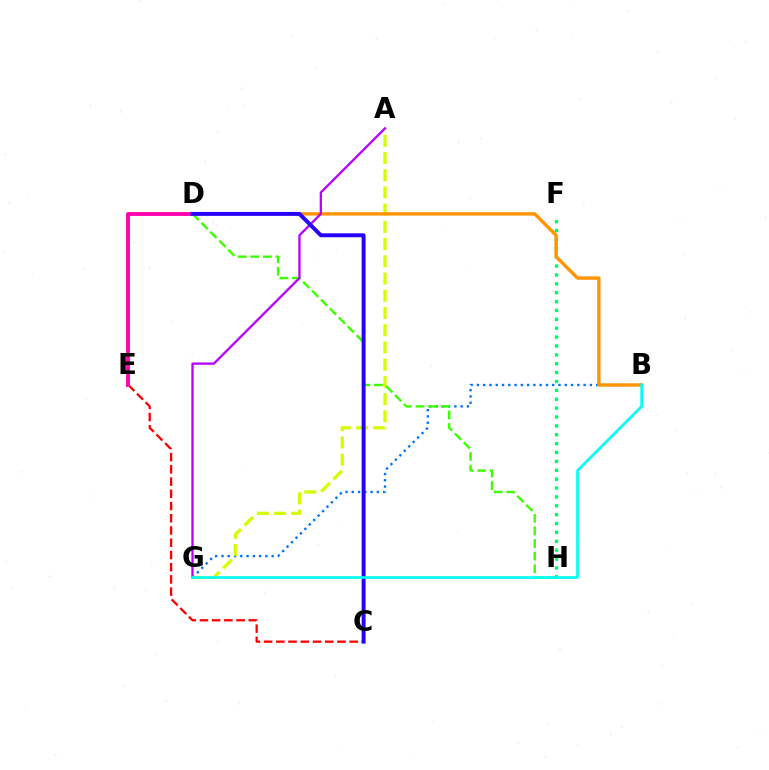{('C', 'E'): [{'color': '#ff0000', 'line_style': 'dashed', 'thickness': 1.66}], ('F', 'H'): [{'color': '#00ff5c', 'line_style': 'dotted', 'thickness': 2.41}], ('B', 'G'): [{'color': '#0074ff', 'line_style': 'dotted', 'thickness': 1.7}, {'color': '#00fff6', 'line_style': 'solid', 'thickness': 1.93}], ('A', 'G'): [{'color': '#d1ff00', 'line_style': 'dashed', 'thickness': 2.34}, {'color': '#b900ff', 'line_style': 'solid', 'thickness': 1.65}], ('B', 'D'): [{'color': '#ff9400', 'line_style': 'solid', 'thickness': 2.44}], ('D', 'E'): [{'color': '#ff00ac', 'line_style': 'solid', 'thickness': 2.76}], ('D', 'H'): [{'color': '#3dff00', 'line_style': 'dashed', 'thickness': 1.71}], ('C', 'D'): [{'color': '#2500ff', 'line_style': 'solid', 'thickness': 2.82}]}